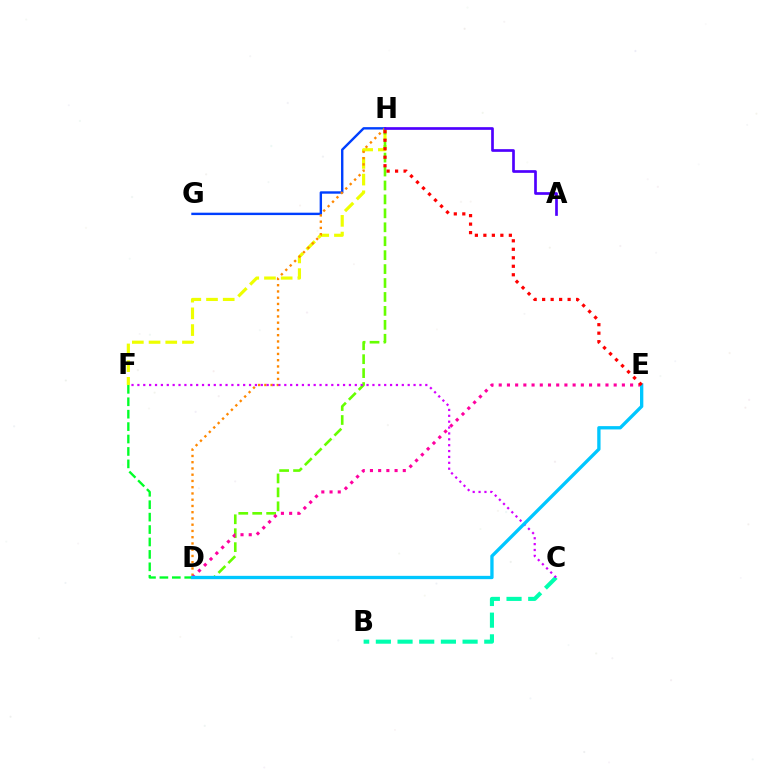{('F', 'H'): [{'color': '#eeff00', 'line_style': 'dashed', 'thickness': 2.27}], ('D', 'H'): [{'color': '#66ff00', 'line_style': 'dashed', 'thickness': 1.89}, {'color': '#ff8800', 'line_style': 'dotted', 'thickness': 1.7}], ('G', 'H'): [{'color': '#003fff', 'line_style': 'solid', 'thickness': 1.72}], ('B', 'C'): [{'color': '#00ffaf', 'line_style': 'dashed', 'thickness': 2.95}], ('A', 'H'): [{'color': '#4f00ff', 'line_style': 'solid', 'thickness': 1.93}], ('D', 'E'): [{'color': '#ff00a0', 'line_style': 'dotted', 'thickness': 2.23}, {'color': '#00c7ff', 'line_style': 'solid', 'thickness': 2.39}], ('C', 'F'): [{'color': '#d600ff', 'line_style': 'dotted', 'thickness': 1.6}], ('D', 'F'): [{'color': '#00ff27', 'line_style': 'dashed', 'thickness': 1.69}], ('E', 'H'): [{'color': '#ff0000', 'line_style': 'dotted', 'thickness': 2.31}]}